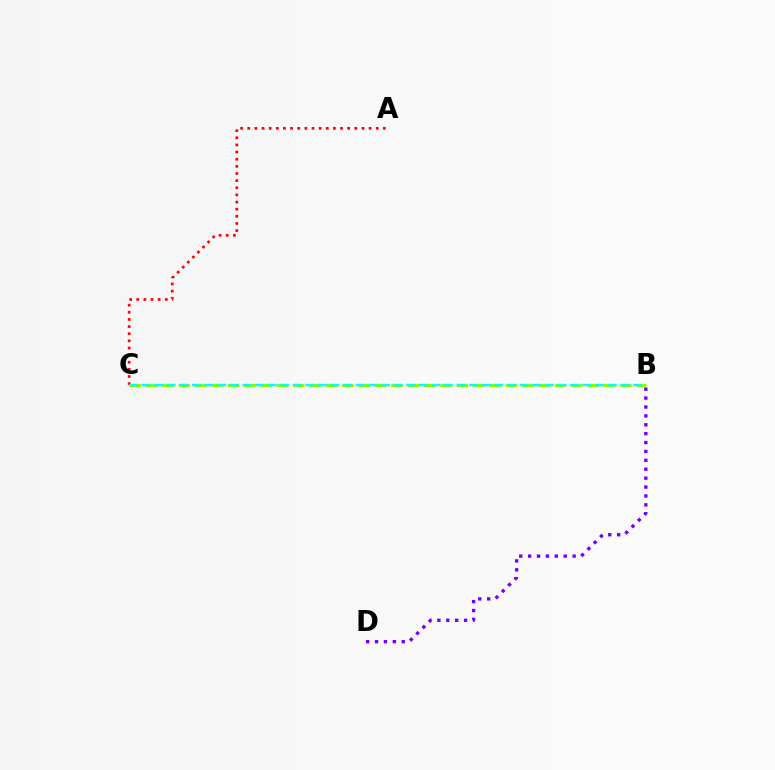{('B', 'C'): [{'color': '#84ff00', 'line_style': 'dashed', 'thickness': 2.22}, {'color': '#00fff6', 'line_style': 'dashed', 'thickness': 1.71}], ('B', 'D'): [{'color': '#7200ff', 'line_style': 'dotted', 'thickness': 2.42}], ('A', 'C'): [{'color': '#ff0000', 'line_style': 'dotted', 'thickness': 1.94}]}